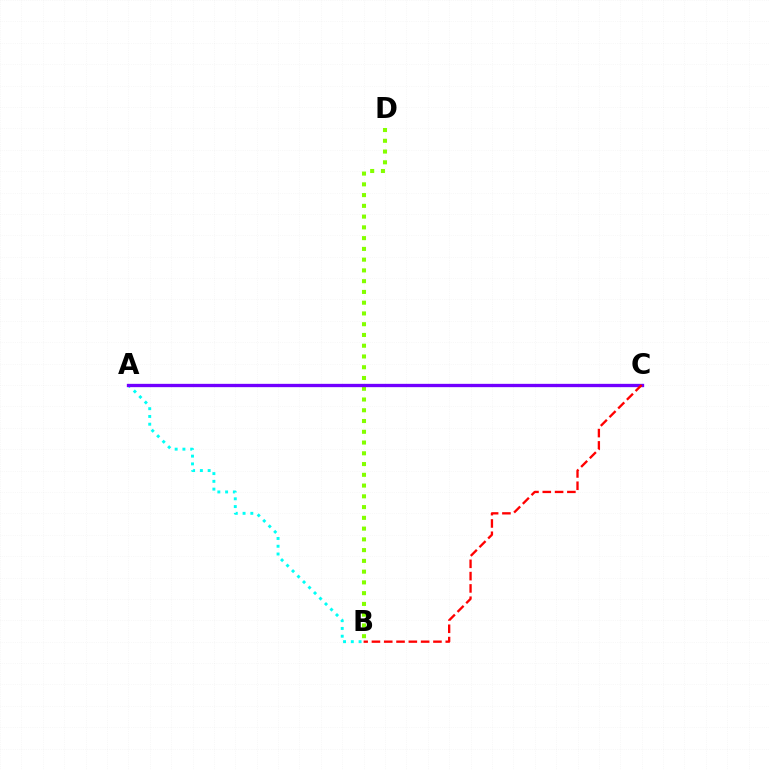{('B', 'D'): [{'color': '#84ff00', 'line_style': 'dotted', 'thickness': 2.92}], ('A', 'B'): [{'color': '#00fff6', 'line_style': 'dotted', 'thickness': 2.11}], ('A', 'C'): [{'color': '#7200ff', 'line_style': 'solid', 'thickness': 2.39}], ('B', 'C'): [{'color': '#ff0000', 'line_style': 'dashed', 'thickness': 1.67}]}